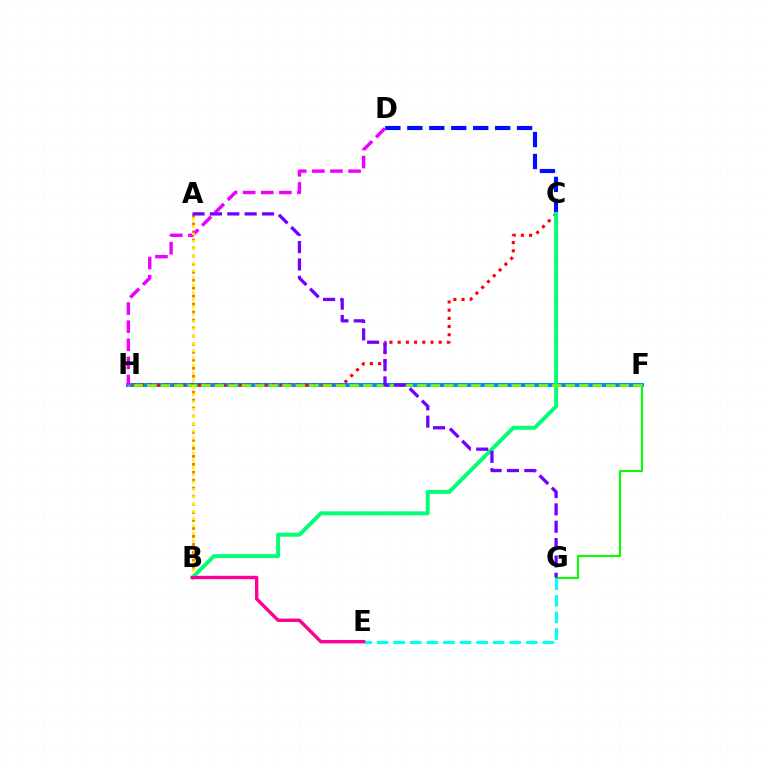{('A', 'B'): [{'color': '#ff7c00', 'line_style': 'dotted', 'thickness': 2.18}, {'color': '#fcf500', 'line_style': 'dotted', 'thickness': 1.98}], ('F', 'G'): [{'color': '#08ff00', 'line_style': 'solid', 'thickness': 1.51}], ('F', 'H'): [{'color': '#008cff', 'line_style': 'solid', 'thickness': 2.9}, {'color': '#84ff00', 'line_style': 'dashed', 'thickness': 1.83}], ('C', 'H'): [{'color': '#ff0000', 'line_style': 'dotted', 'thickness': 2.23}], ('C', 'D'): [{'color': '#0010ff', 'line_style': 'dashed', 'thickness': 2.98}], ('B', 'C'): [{'color': '#00ff74', 'line_style': 'solid', 'thickness': 2.81}], ('E', 'G'): [{'color': '#00fff6', 'line_style': 'dashed', 'thickness': 2.25}], ('D', 'H'): [{'color': '#ee00ff', 'line_style': 'dashed', 'thickness': 2.46}], ('A', 'G'): [{'color': '#7200ff', 'line_style': 'dashed', 'thickness': 2.36}], ('B', 'E'): [{'color': '#ff0094', 'line_style': 'solid', 'thickness': 2.45}]}